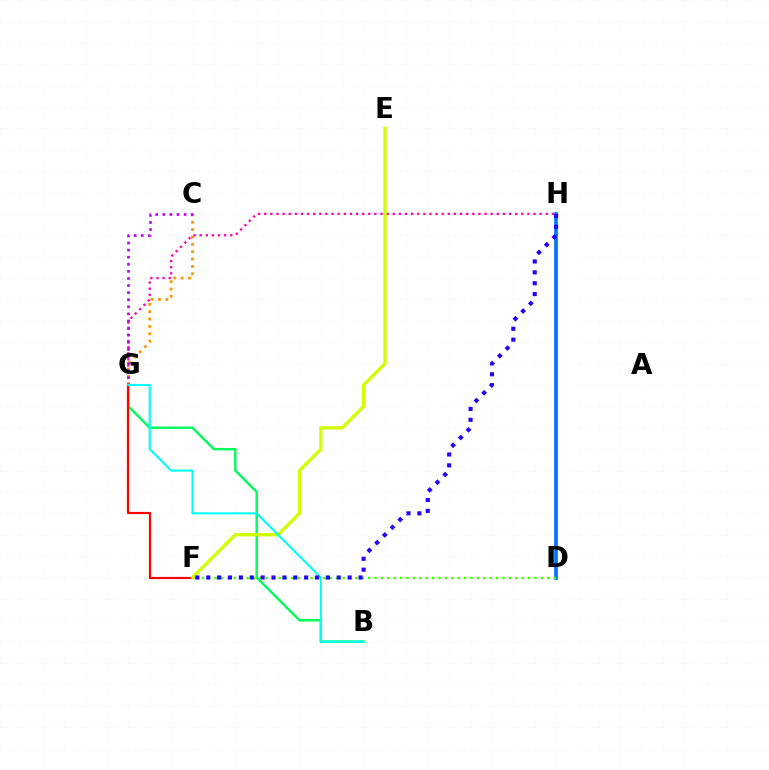{('B', 'G'): [{'color': '#00ff5c', 'line_style': 'solid', 'thickness': 1.76}, {'color': '#00fff6', 'line_style': 'solid', 'thickness': 1.52}], ('D', 'H'): [{'color': '#0074ff', 'line_style': 'solid', 'thickness': 2.65}], ('G', 'H'): [{'color': '#ff00ac', 'line_style': 'dotted', 'thickness': 1.66}], ('C', 'G'): [{'color': '#ff9400', 'line_style': 'dotted', 'thickness': 2.0}, {'color': '#b900ff', 'line_style': 'dotted', 'thickness': 1.93}], ('D', 'F'): [{'color': '#3dff00', 'line_style': 'dotted', 'thickness': 1.74}], ('F', 'G'): [{'color': '#ff0000', 'line_style': 'solid', 'thickness': 1.57}], ('E', 'F'): [{'color': '#d1ff00', 'line_style': 'solid', 'thickness': 2.39}], ('F', 'H'): [{'color': '#2500ff', 'line_style': 'dotted', 'thickness': 2.96}]}